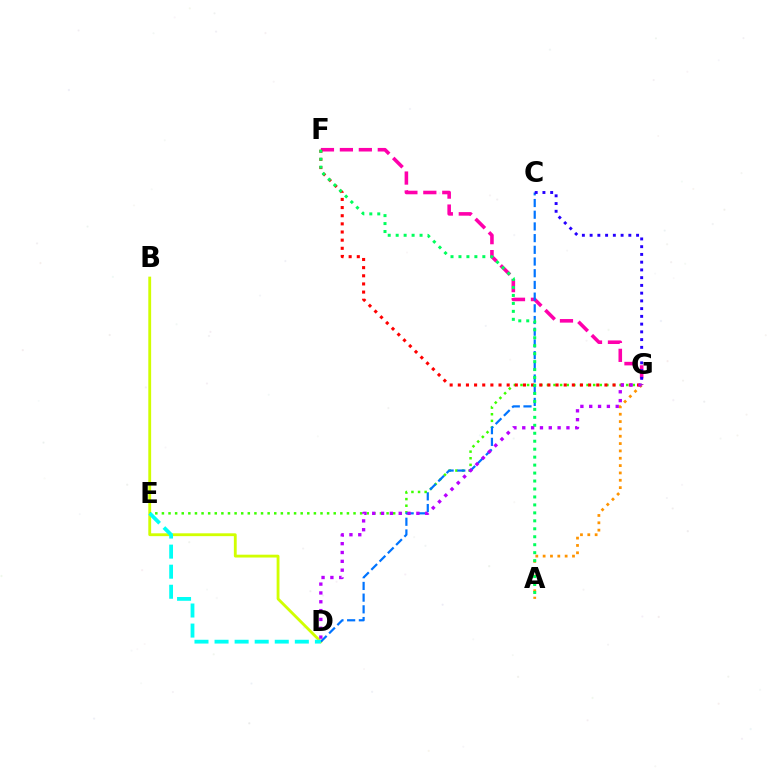{('F', 'G'): [{'color': '#ff00ac', 'line_style': 'dashed', 'thickness': 2.57}, {'color': '#ff0000', 'line_style': 'dotted', 'thickness': 2.21}], ('B', 'D'): [{'color': '#d1ff00', 'line_style': 'solid', 'thickness': 2.04}], ('E', 'G'): [{'color': '#3dff00', 'line_style': 'dotted', 'thickness': 1.8}], ('C', 'D'): [{'color': '#0074ff', 'line_style': 'dashed', 'thickness': 1.59}], ('C', 'G'): [{'color': '#2500ff', 'line_style': 'dotted', 'thickness': 2.1}], ('A', 'G'): [{'color': '#ff9400', 'line_style': 'dotted', 'thickness': 1.99}], ('A', 'F'): [{'color': '#00ff5c', 'line_style': 'dotted', 'thickness': 2.16}], ('D', 'E'): [{'color': '#00fff6', 'line_style': 'dashed', 'thickness': 2.73}], ('D', 'G'): [{'color': '#b900ff', 'line_style': 'dotted', 'thickness': 2.4}]}